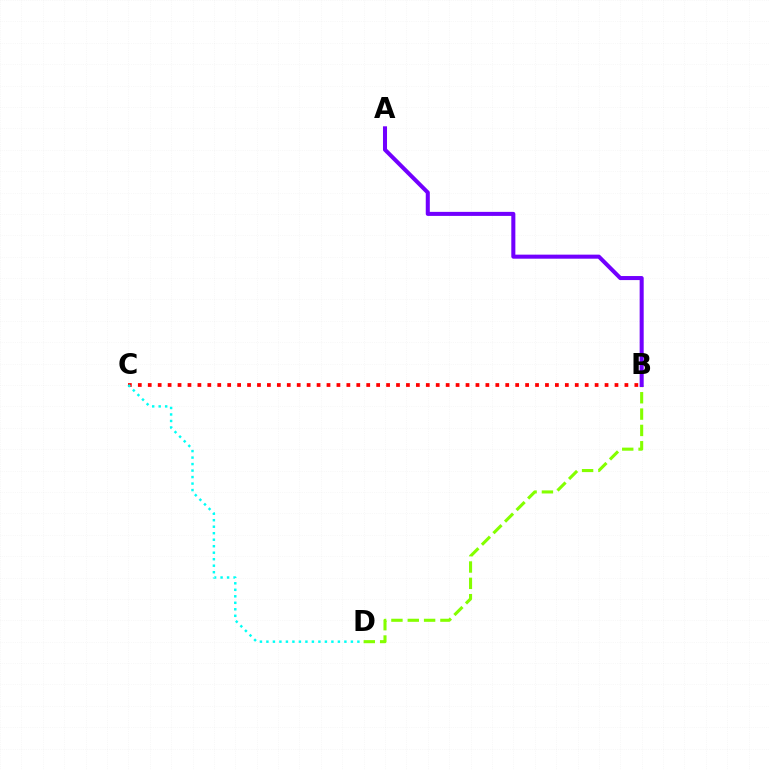{('B', 'C'): [{'color': '#ff0000', 'line_style': 'dotted', 'thickness': 2.7}], ('C', 'D'): [{'color': '#00fff6', 'line_style': 'dotted', 'thickness': 1.77}], ('B', 'D'): [{'color': '#84ff00', 'line_style': 'dashed', 'thickness': 2.22}], ('A', 'B'): [{'color': '#7200ff', 'line_style': 'solid', 'thickness': 2.91}]}